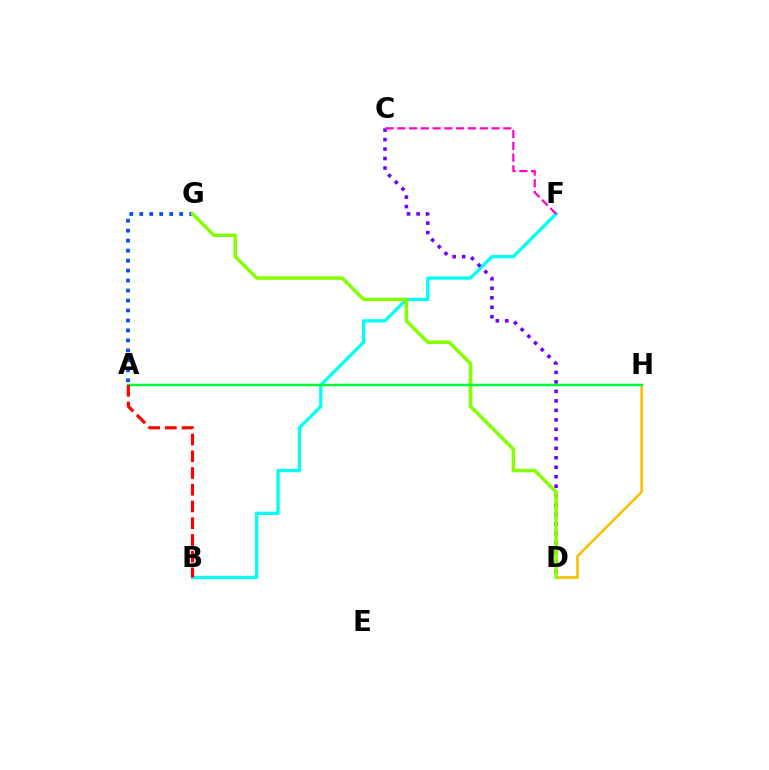{('B', 'F'): [{'color': '#00fff6', 'line_style': 'solid', 'thickness': 2.38}], ('A', 'G'): [{'color': '#004bff', 'line_style': 'dotted', 'thickness': 2.71}], ('C', 'D'): [{'color': '#7200ff', 'line_style': 'dotted', 'thickness': 2.58}], ('D', 'H'): [{'color': '#ffbd00', 'line_style': 'solid', 'thickness': 1.86}], ('D', 'G'): [{'color': '#84ff00', 'line_style': 'solid', 'thickness': 2.51}], ('A', 'H'): [{'color': '#00ff39', 'line_style': 'solid', 'thickness': 1.78}], ('A', 'B'): [{'color': '#ff0000', 'line_style': 'dashed', 'thickness': 2.27}], ('C', 'F'): [{'color': '#ff00cf', 'line_style': 'dashed', 'thickness': 1.6}]}